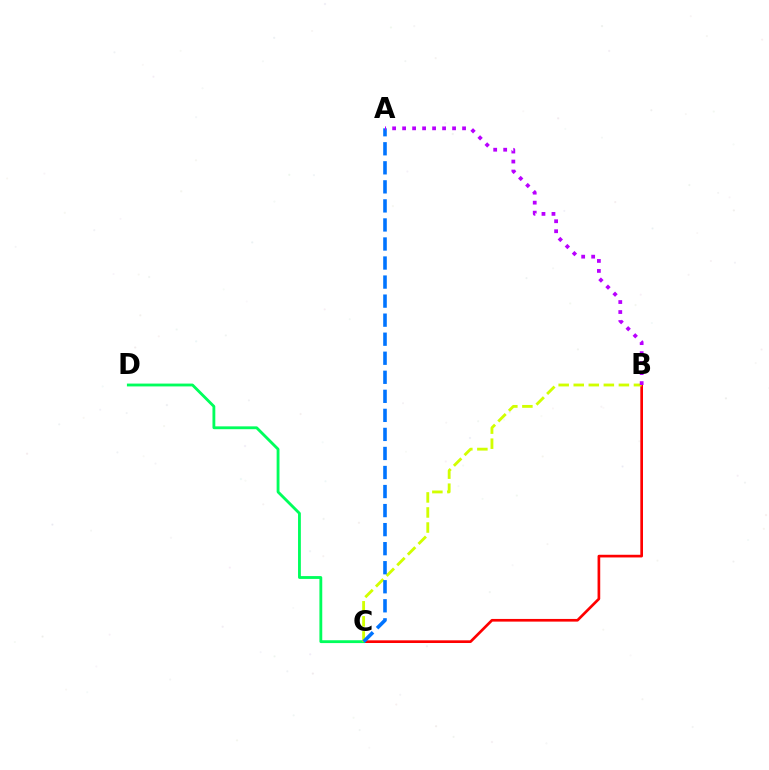{('B', 'C'): [{'color': '#ff0000', 'line_style': 'solid', 'thickness': 1.93}, {'color': '#d1ff00', 'line_style': 'dashed', 'thickness': 2.04}], ('C', 'D'): [{'color': '#00ff5c', 'line_style': 'solid', 'thickness': 2.04}], ('A', 'C'): [{'color': '#0074ff', 'line_style': 'dashed', 'thickness': 2.59}], ('A', 'B'): [{'color': '#b900ff', 'line_style': 'dotted', 'thickness': 2.72}]}